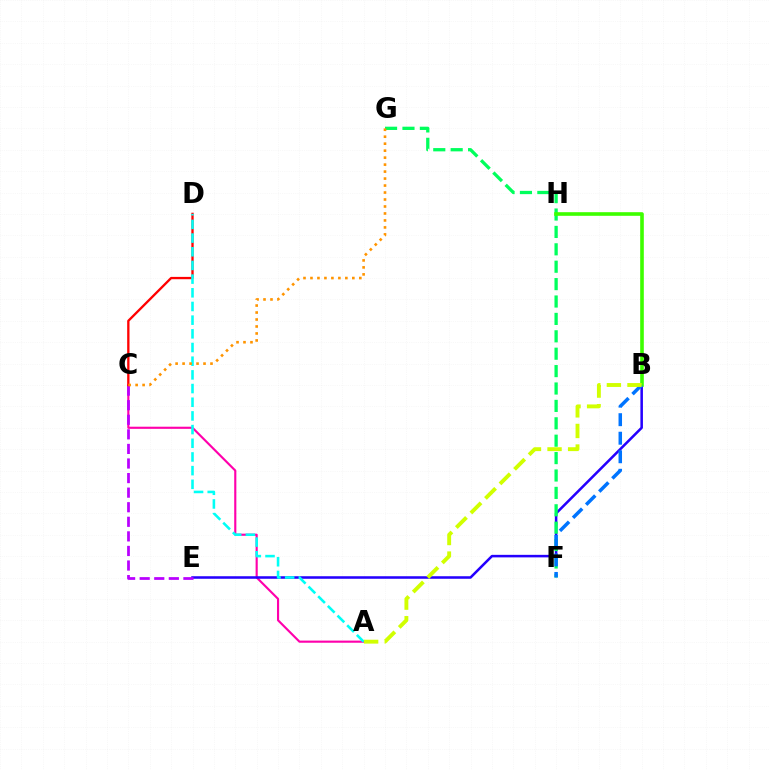{('A', 'C'): [{'color': '#ff00ac', 'line_style': 'solid', 'thickness': 1.54}], ('B', 'E'): [{'color': '#2500ff', 'line_style': 'solid', 'thickness': 1.83}], ('C', 'E'): [{'color': '#b900ff', 'line_style': 'dashed', 'thickness': 1.98}], ('F', 'G'): [{'color': '#00ff5c', 'line_style': 'dashed', 'thickness': 2.36}], ('B', 'H'): [{'color': '#3dff00', 'line_style': 'solid', 'thickness': 2.61}], ('B', 'F'): [{'color': '#0074ff', 'line_style': 'dashed', 'thickness': 2.52}], ('C', 'D'): [{'color': '#ff0000', 'line_style': 'solid', 'thickness': 1.67}], ('A', 'D'): [{'color': '#00fff6', 'line_style': 'dashed', 'thickness': 1.86}], ('A', 'B'): [{'color': '#d1ff00', 'line_style': 'dashed', 'thickness': 2.8}], ('C', 'G'): [{'color': '#ff9400', 'line_style': 'dotted', 'thickness': 1.9}]}